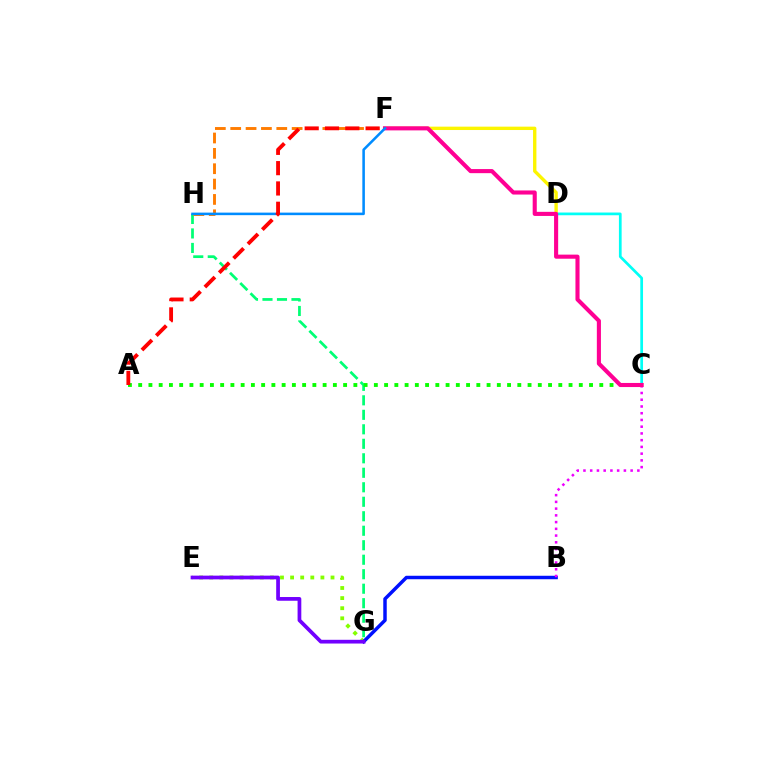{('G', 'H'): [{'color': '#00ff74', 'line_style': 'dashed', 'thickness': 1.97}], ('F', 'H'): [{'color': '#ff7c00', 'line_style': 'dashed', 'thickness': 2.09}, {'color': '#008cff', 'line_style': 'solid', 'thickness': 1.84}], ('E', 'G'): [{'color': '#84ff00', 'line_style': 'dotted', 'thickness': 2.75}, {'color': '#7200ff', 'line_style': 'solid', 'thickness': 2.69}], ('A', 'C'): [{'color': '#08ff00', 'line_style': 'dotted', 'thickness': 2.78}], ('C', 'D'): [{'color': '#00fff6', 'line_style': 'solid', 'thickness': 1.96}], ('D', 'F'): [{'color': '#fcf500', 'line_style': 'solid', 'thickness': 2.42}], ('B', 'G'): [{'color': '#0010ff', 'line_style': 'solid', 'thickness': 2.5}], ('B', 'C'): [{'color': '#ee00ff', 'line_style': 'dotted', 'thickness': 1.83}], ('C', 'F'): [{'color': '#ff0094', 'line_style': 'solid', 'thickness': 2.95}], ('A', 'F'): [{'color': '#ff0000', 'line_style': 'dashed', 'thickness': 2.76}]}